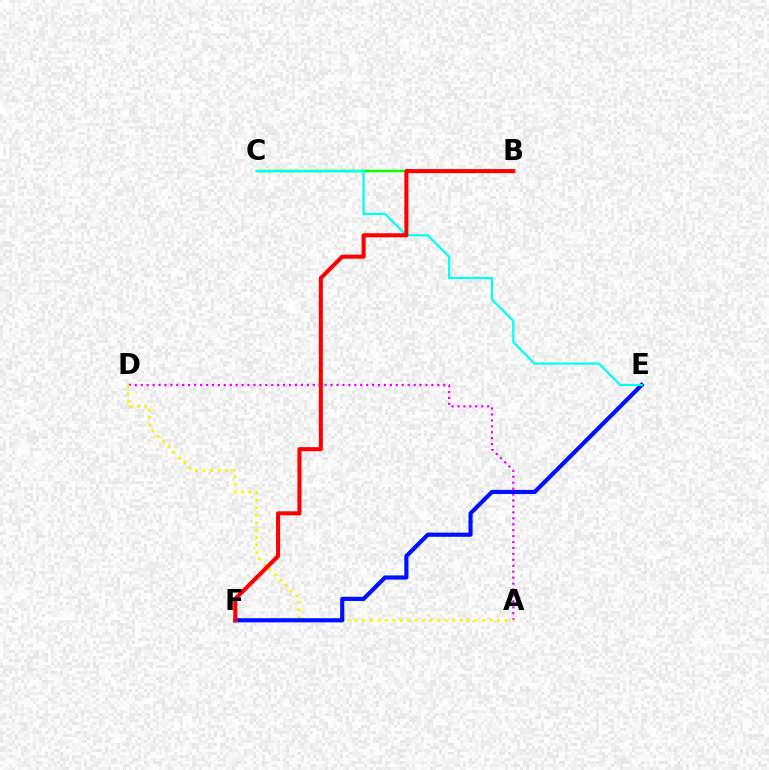{('A', 'D'): [{'color': '#ee00ff', 'line_style': 'dotted', 'thickness': 1.61}, {'color': '#fcf500', 'line_style': 'dotted', 'thickness': 2.03}], ('B', 'C'): [{'color': '#08ff00', 'line_style': 'solid', 'thickness': 1.8}], ('E', 'F'): [{'color': '#0010ff', 'line_style': 'solid', 'thickness': 2.99}], ('C', 'E'): [{'color': '#00fff6', 'line_style': 'solid', 'thickness': 1.58}], ('B', 'F'): [{'color': '#ff0000', 'line_style': 'solid', 'thickness': 2.92}]}